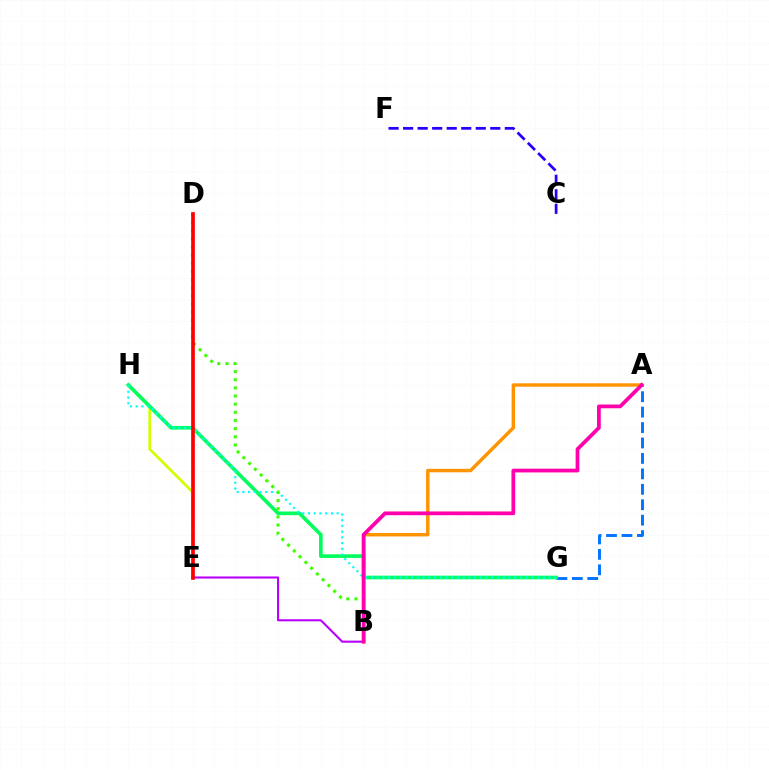{('A', 'B'): [{'color': '#ff9400', 'line_style': 'solid', 'thickness': 2.47}, {'color': '#ff00ac', 'line_style': 'solid', 'thickness': 2.7}], ('E', 'H'): [{'color': '#d1ff00', 'line_style': 'solid', 'thickness': 1.97}], ('C', 'F'): [{'color': '#2500ff', 'line_style': 'dashed', 'thickness': 1.97}], ('A', 'G'): [{'color': '#0074ff', 'line_style': 'dashed', 'thickness': 2.1}], ('B', 'E'): [{'color': '#b900ff', 'line_style': 'solid', 'thickness': 1.51}], ('G', 'H'): [{'color': '#00ff5c', 'line_style': 'solid', 'thickness': 2.62}, {'color': '#00fff6', 'line_style': 'dotted', 'thickness': 1.56}], ('B', 'D'): [{'color': '#3dff00', 'line_style': 'dotted', 'thickness': 2.21}], ('D', 'E'): [{'color': '#ff0000', 'line_style': 'solid', 'thickness': 2.66}]}